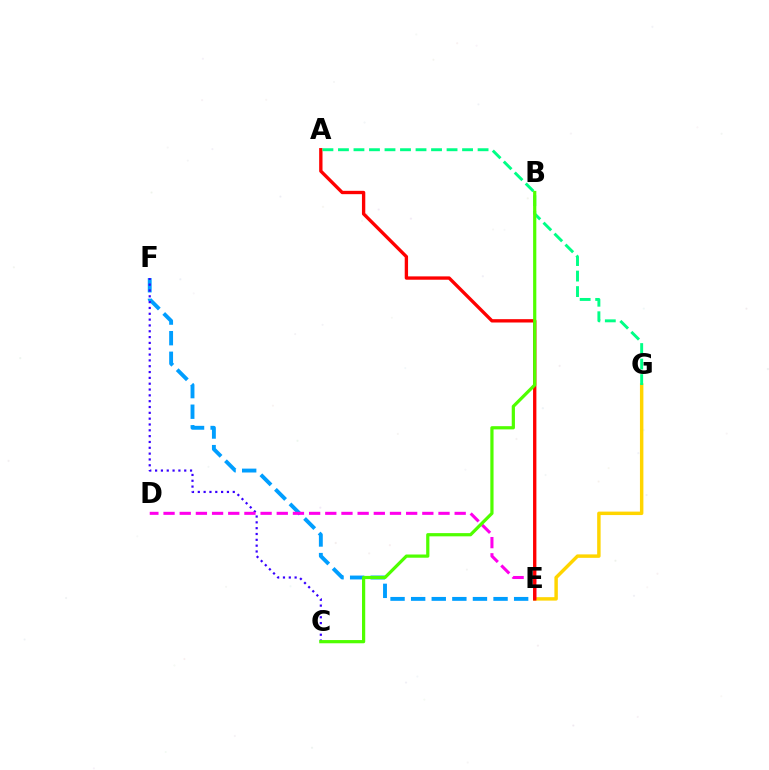{('E', 'G'): [{'color': '#ffd500', 'line_style': 'solid', 'thickness': 2.48}], ('E', 'F'): [{'color': '#009eff', 'line_style': 'dashed', 'thickness': 2.8}], ('C', 'F'): [{'color': '#3700ff', 'line_style': 'dotted', 'thickness': 1.58}], ('D', 'E'): [{'color': '#ff00ed', 'line_style': 'dashed', 'thickness': 2.2}], ('A', 'E'): [{'color': '#ff0000', 'line_style': 'solid', 'thickness': 2.41}], ('A', 'G'): [{'color': '#00ff86', 'line_style': 'dashed', 'thickness': 2.11}], ('B', 'C'): [{'color': '#4fff00', 'line_style': 'solid', 'thickness': 2.31}]}